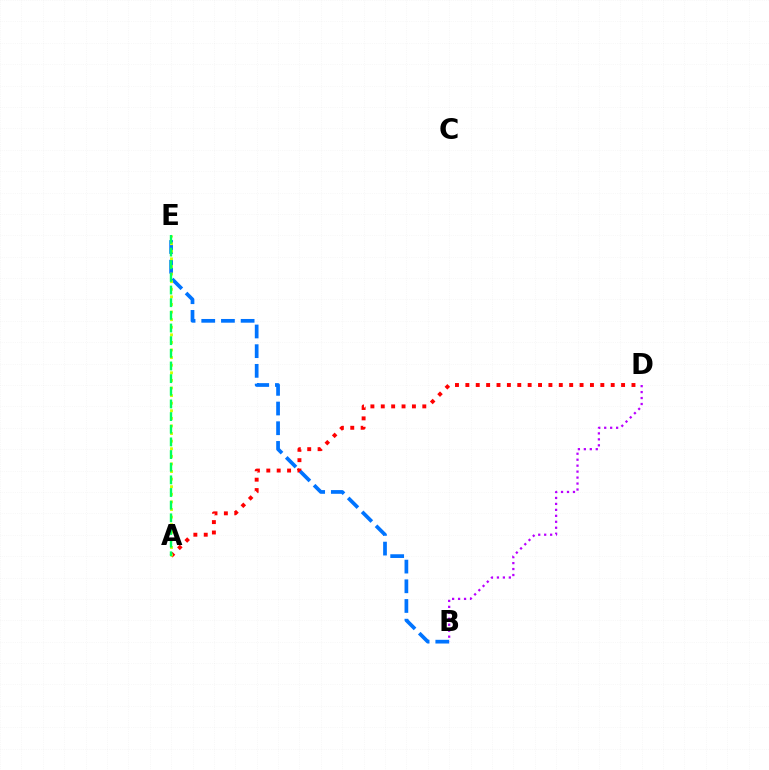{('A', 'D'): [{'color': '#ff0000', 'line_style': 'dotted', 'thickness': 2.82}], ('B', 'E'): [{'color': '#0074ff', 'line_style': 'dashed', 'thickness': 2.67}], ('A', 'E'): [{'color': '#d1ff00', 'line_style': 'dotted', 'thickness': 2.06}, {'color': '#00ff5c', 'line_style': 'dashed', 'thickness': 1.72}], ('B', 'D'): [{'color': '#b900ff', 'line_style': 'dotted', 'thickness': 1.62}]}